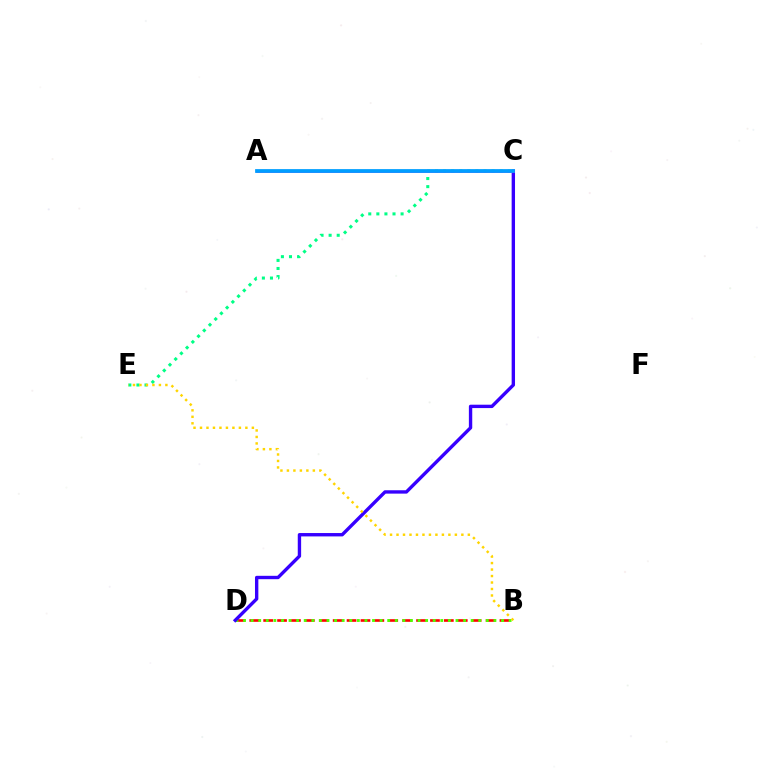{('B', 'D'): [{'color': '#ff0000', 'line_style': 'dashed', 'thickness': 1.89}, {'color': '#4fff00', 'line_style': 'dotted', 'thickness': 2.06}], ('C', 'E'): [{'color': '#00ff86', 'line_style': 'dotted', 'thickness': 2.2}], ('C', 'D'): [{'color': '#3700ff', 'line_style': 'solid', 'thickness': 2.43}], ('A', 'C'): [{'color': '#ff00ed', 'line_style': 'solid', 'thickness': 1.87}, {'color': '#009eff', 'line_style': 'solid', 'thickness': 2.71}], ('B', 'E'): [{'color': '#ffd500', 'line_style': 'dotted', 'thickness': 1.76}]}